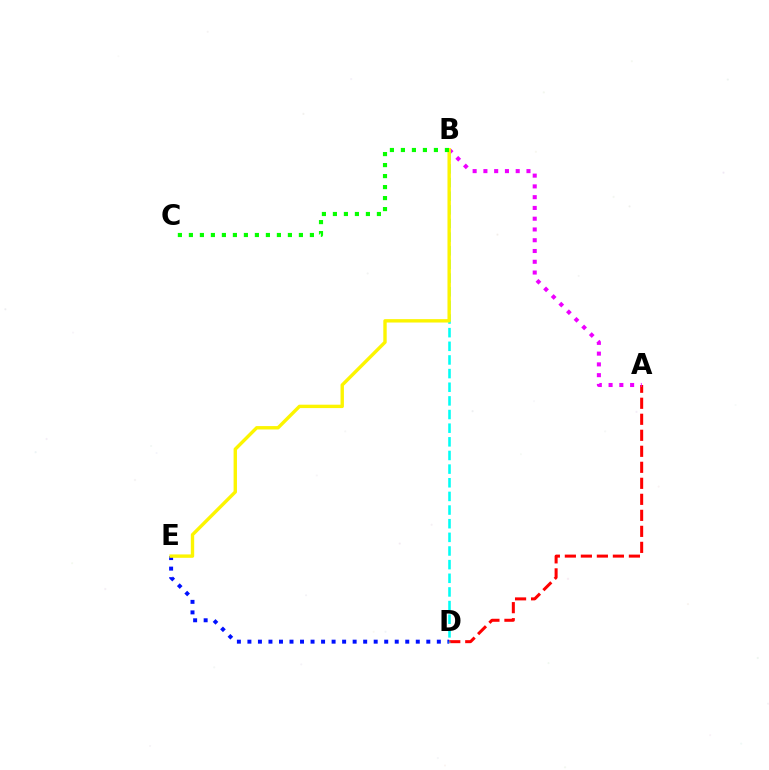{('A', 'D'): [{'color': '#ff0000', 'line_style': 'dashed', 'thickness': 2.17}], ('A', 'B'): [{'color': '#ee00ff', 'line_style': 'dotted', 'thickness': 2.93}], ('D', 'E'): [{'color': '#0010ff', 'line_style': 'dotted', 'thickness': 2.86}], ('B', 'D'): [{'color': '#00fff6', 'line_style': 'dashed', 'thickness': 1.85}], ('B', 'E'): [{'color': '#fcf500', 'line_style': 'solid', 'thickness': 2.44}], ('B', 'C'): [{'color': '#08ff00', 'line_style': 'dotted', 'thickness': 2.99}]}